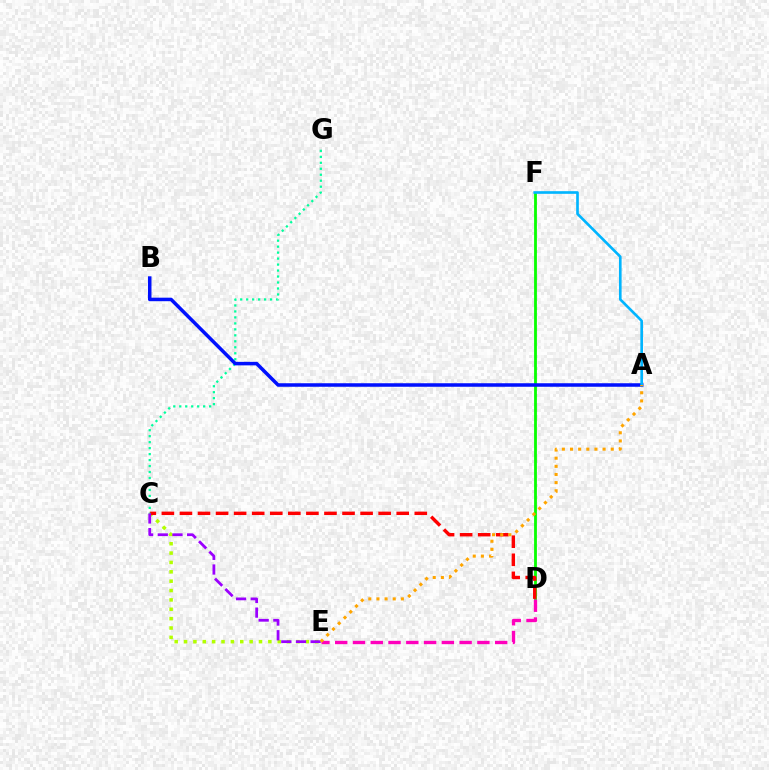{('C', 'E'): [{'color': '#b3ff00', 'line_style': 'dotted', 'thickness': 2.54}, {'color': '#9b00ff', 'line_style': 'dashed', 'thickness': 1.99}], ('D', 'F'): [{'color': '#08ff00', 'line_style': 'solid', 'thickness': 2.02}], ('C', 'D'): [{'color': '#ff0000', 'line_style': 'dashed', 'thickness': 2.45}], ('D', 'E'): [{'color': '#ff00bd', 'line_style': 'dashed', 'thickness': 2.41}], ('C', 'G'): [{'color': '#00ff9d', 'line_style': 'dotted', 'thickness': 1.62}], ('A', 'B'): [{'color': '#0010ff', 'line_style': 'solid', 'thickness': 2.53}], ('A', 'F'): [{'color': '#00b5ff', 'line_style': 'solid', 'thickness': 1.9}], ('A', 'E'): [{'color': '#ffa500', 'line_style': 'dotted', 'thickness': 2.21}]}